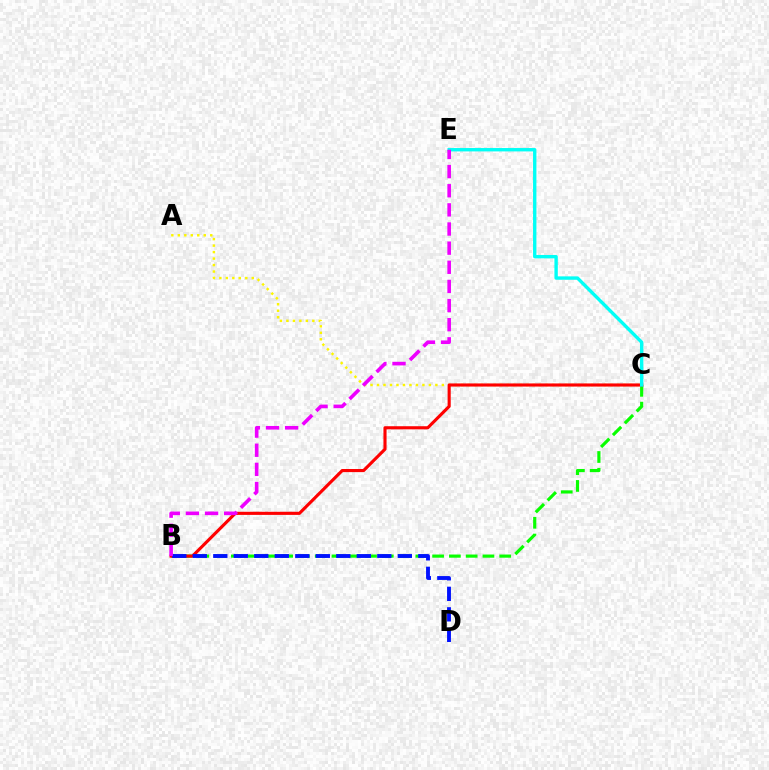{('A', 'C'): [{'color': '#fcf500', 'line_style': 'dotted', 'thickness': 1.76}], ('B', 'C'): [{'color': '#08ff00', 'line_style': 'dashed', 'thickness': 2.28}, {'color': '#ff0000', 'line_style': 'solid', 'thickness': 2.25}], ('C', 'E'): [{'color': '#00fff6', 'line_style': 'solid', 'thickness': 2.43}], ('B', 'D'): [{'color': '#0010ff', 'line_style': 'dashed', 'thickness': 2.79}], ('B', 'E'): [{'color': '#ee00ff', 'line_style': 'dashed', 'thickness': 2.6}]}